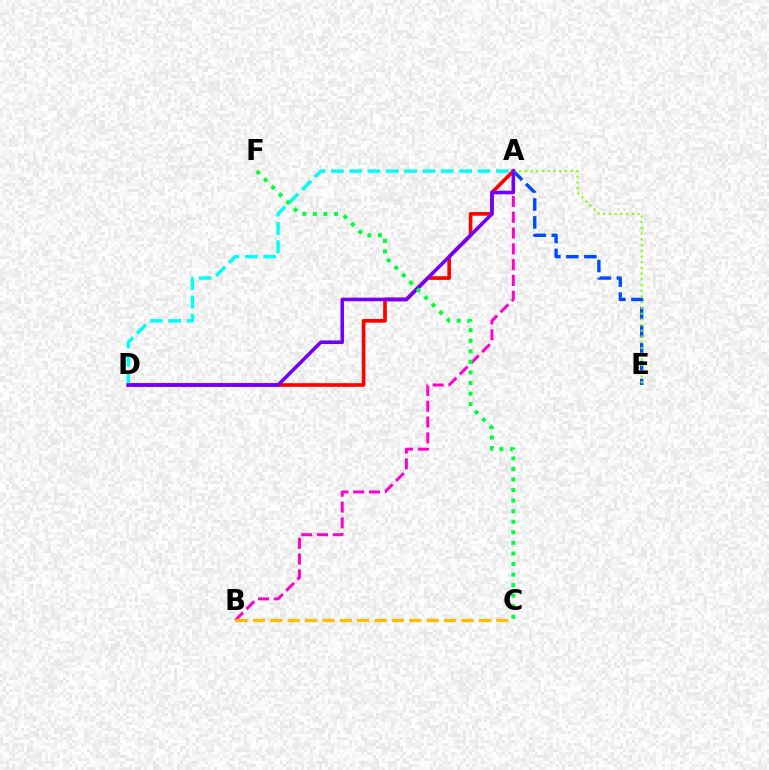{('A', 'E'): [{'color': '#004bff', 'line_style': 'dashed', 'thickness': 2.44}, {'color': '#84ff00', 'line_style': 'dotted', 'thickness': 1.55}], ('A', 'B'): [{'color': '#ff00cf', 'line_style': 'dashed', 'thickness': 2.15}], ('A', 'D'): [{'color': '#ff0000', 'line_style': 'solid', 'thickness': 2.63}, {'color': '#00fff6', 'line_style': 'dashed', 'thickness': 2.49}, {'color': '#7200ff', 'line_style': 'solid', 'thickness': 2.57}], ('B', 'C'): [{'color': '#ffbd00', 'line_style': 'dashed', 'thickness': 2.36}], ('C', 'F'): [{'color': '#00ff39', 'line_style': 'dotted', 'thickness': 2.87}]}